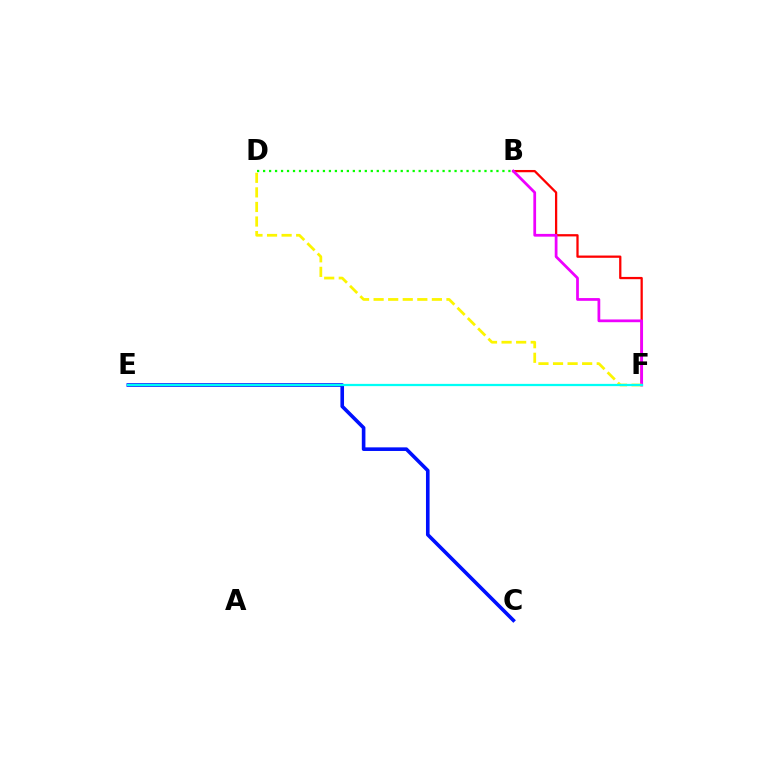{('C', 'E'): [{'color': '#0010ff', 'line_style': 'solid', 'thickness': 2.6}], ('B', 'F'): [{'color': '#ff0000', 'line_style': 'solid', 'thickness': 1.63}, {'color': '#ee00ff', 'line_style': 'solid', 'thickness': 1.98}], ('D', 'F'): [{'color': '#fcf500', 'line_style': 'dashed', 'thickness': 1.98}], ('B', 'D'): [{'color': '#08ff00', 'line_style': 'dotted', 'thickness': 1.63}], ('E', 'F'): [{'color': '#00fff6', 'line_style': 'solid', 'thickness': 1.62}]}